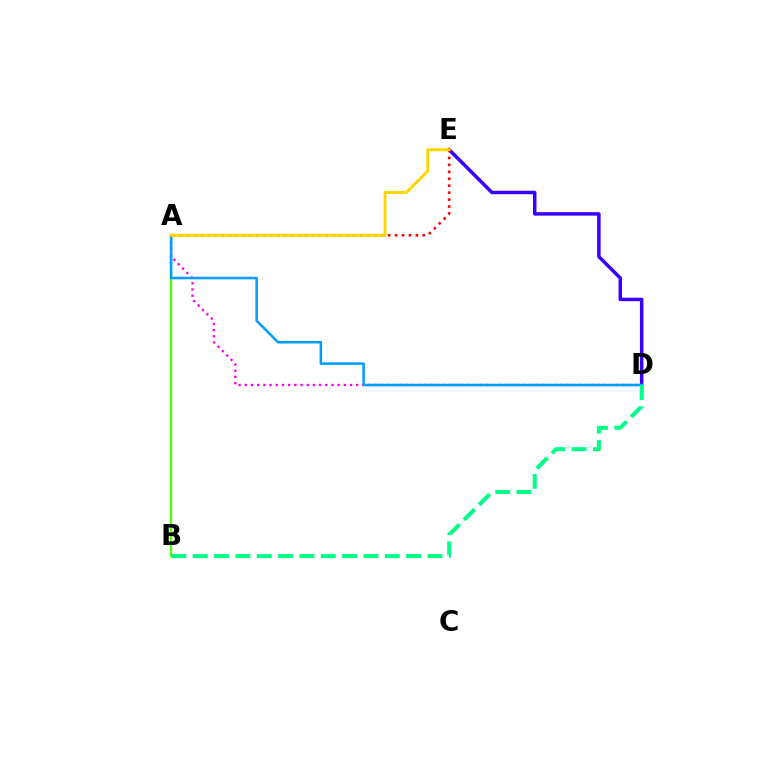{('D', 'E'): [{'color': '#3700ff', 'line_style': 'solid', 'thickness': 2.51}], ('A', 'D'): [{'color': '#ff00ed', 'line_style': 'dotted', 'thickness': 1.68}, {'color': '#009eff', 'line_style': 'solid', 'thickness': 1.83}], ('A', 'E'): [{'color': '#ff0000', 'line_style': 'dotted', 'thickness': 1.88}, {'color': '#ffd500', 'line_style': 'solid', 'thickness': 2.08}], ('A', 'B'): [{'color': '#4fff00', 'line_style': 'solid', 'thickness': 1.67}], ('B', 'D'): [{'color': '#00ff86', 'line_style': 'dashed', 'thickness': 2.9}]}